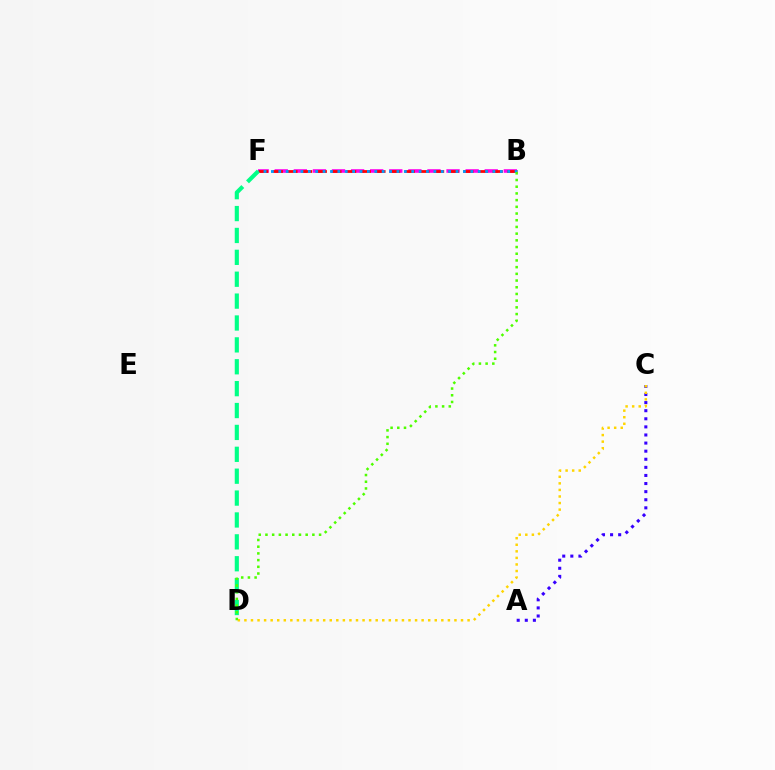{('B', 'F'): [{'color': '#ff00ed', 'line_style': 'dashed', 'thickness': 2.59}, {'color': '#ff0000', 'line_style': 'dashed', 'thickness': 1.99}, {'color': '#009eff', 'line_style': 'dotted', 'thickness': 2.01}], ('D', 'F'): [{'color': '#00ff86', 'line_style': 'dashed', 'thickness': 2.97}], ('A', 'C'): [{'color': '#3700ff', 'line_style': 'dotted', 'thickness': 2.2}], ('C', 'D'): [{'color': '#ffd500', 'line_style': 'dotted', 'thickness': 1.78}], ('B', 'D'): [{'color': '#4fff00', 'line_style': 'dotted', 'thickness': 1.82}]}